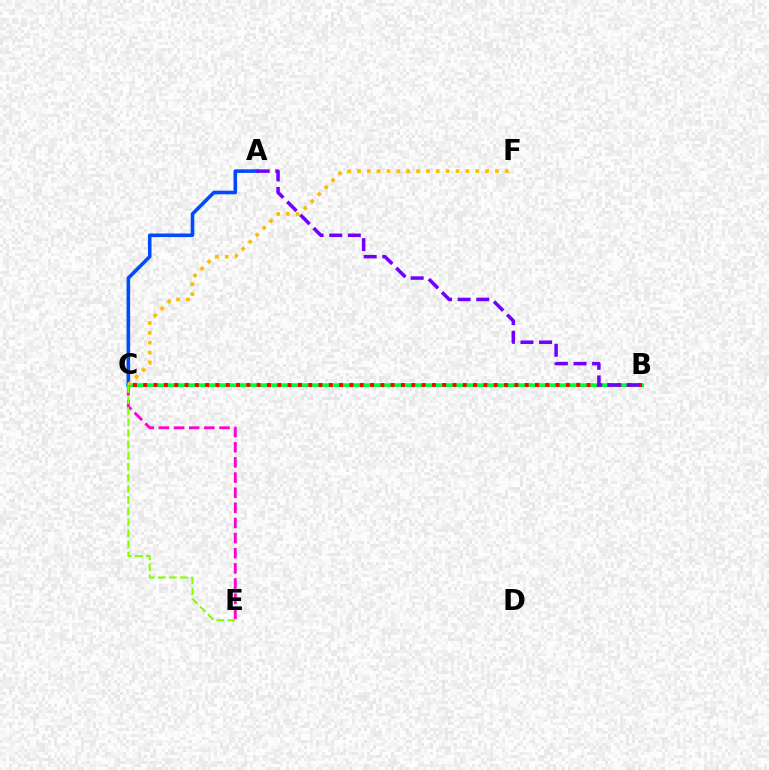{('B', 'C'): [{'color': '#00fff6', 'line_style': 'solid', 'thickness': 2.8}, {'color': '#00ff39', 'line_style': 'solid', 'thickness': 2.21}, {'color': '#ff0000', 'line_style': 'dotted', 'thickness': 2.8}], ('A', 'C'): [{'color': '#004bff', 'line_style': 'solid', 'thickness': 2.59}], ('C', 'F'): [{'color': '#ffbd00', 'line_style': 'dotted', 'thickness': 2.68}], ('C', 'E'): [{'color': '#ff00cf', 'line_style': 'dashed', 'thickness': 2.06}, {'color': '#84ff00', 'line_style': 'dashed', 'thickness': 1.51}], ('A', 'B'): [{'color': '#7200ff', 'line_style': 'dashed', 'thickness': 2.53}]}